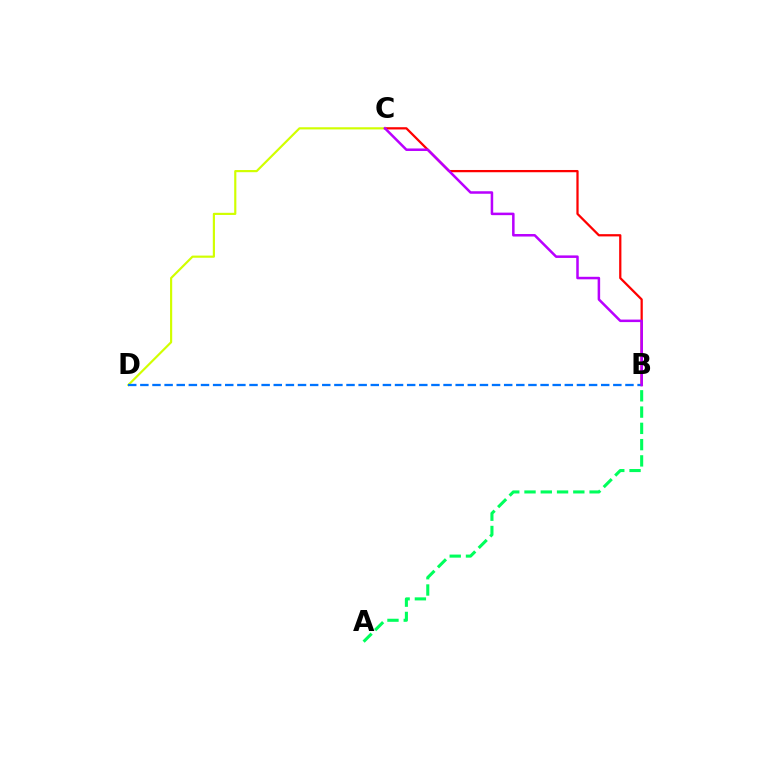{('B', 'C'): [{'color': '#ff0000', 'line_style': 'solid', 'thickness': 1.62}, {'color': '#b900ff', 'line_style': 'solid', 'thickness': 1.81}], ('A', 'B'): [{'color': '#00ff5c', 'line_style': 'dashed', 'thickness': 2.21}], ('C', 'D'): [{'color': '#d1ff00', 'line_style': 'solid', 'thickness': 1.56}], ('B', 'D'): [{'color': '#0074ff', 'line_style': 'dashed', 'thickness': 1.65}]}